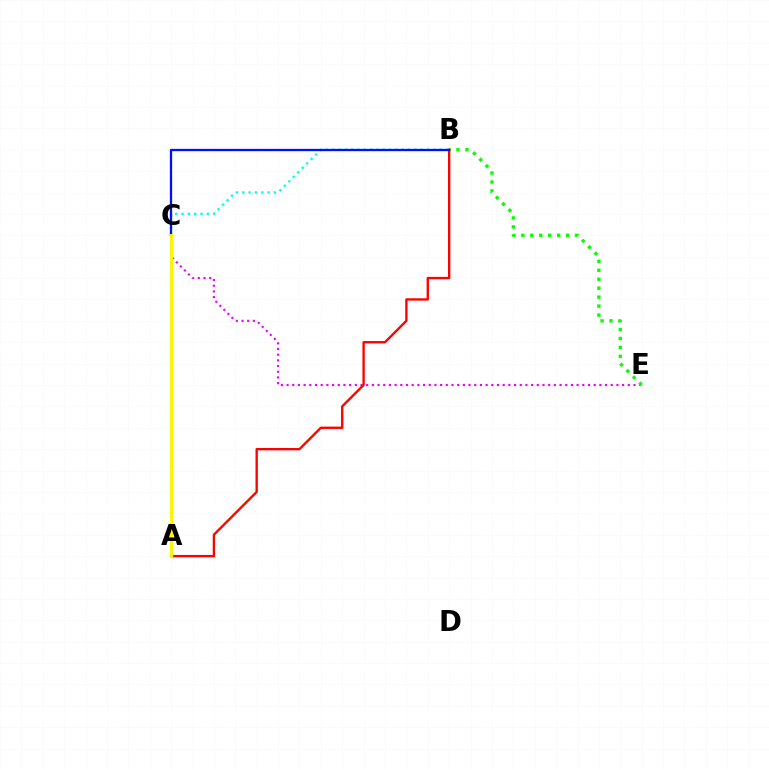{('C', 'E'): [{'color': '#ee00ff', 'line_style': 'dotted', 'thickness': 1.55}], ('B', 'E'): [{'color': '#08ff00', 'line_style': 'dotted', 'thickness': 2.43}], ('A', 'B'): [{'color': '#ff0000', 'line_style': 'solid', 'thickness': 1.69}], ('B', 'C'): [{'color': '#00fff6', 'line_style': 'dotted', 'thickness': 1.72}, {'color': '#0010ff', 'line_style': 'solid', 'thickness': 1.65}], ('A', 'C'): [{'color': '#fcf500', 'line_style': 'solid', 'thickness': 2.1}]}